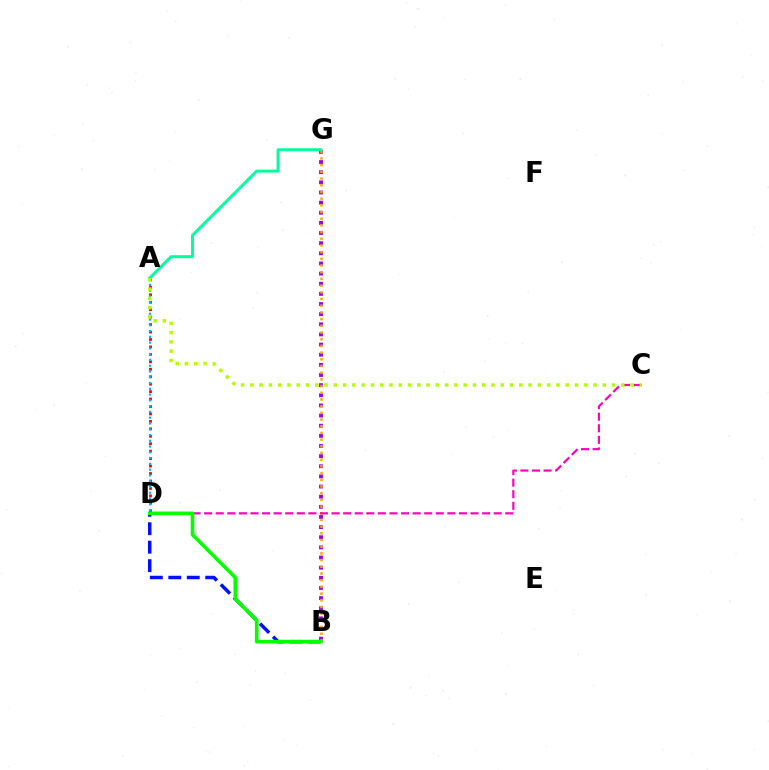{('B', 'G'): [{'color': '#9b00ff', 'line_style': 'dotted', 'thickness': 2.76}, {'color': '#ffa500', 'line_style': 'dotted', 'thickness': 1.82}], ('A', 'D'): [{'color': '#ff0000', 'line_style': 'dotted', 'thickness': 2.02}, {'color': '#00b5ff', 'line_style': 'dotted', 'thickness': 1.57}], ('C', 'D'): [{'color': '#ff00bd', 'line_style': 'dashed', 'thickness': 1.57}], ('B', 'D'): [{'color': '#0010ff', 'line_style': 'dashed', 'thickness': 2.51}, {'color': '#08ff00', 'line_style': 'solid', 'thickness': 2.61}], ('A', 'G'): [{'color': '#00ff9d', 'line_style': 'solid', 'thickness': 2.13}], ('A', 'C'): [{'color': '#b3ff00', 'line_style': 'dotted', 'thickness': 2.52}]}